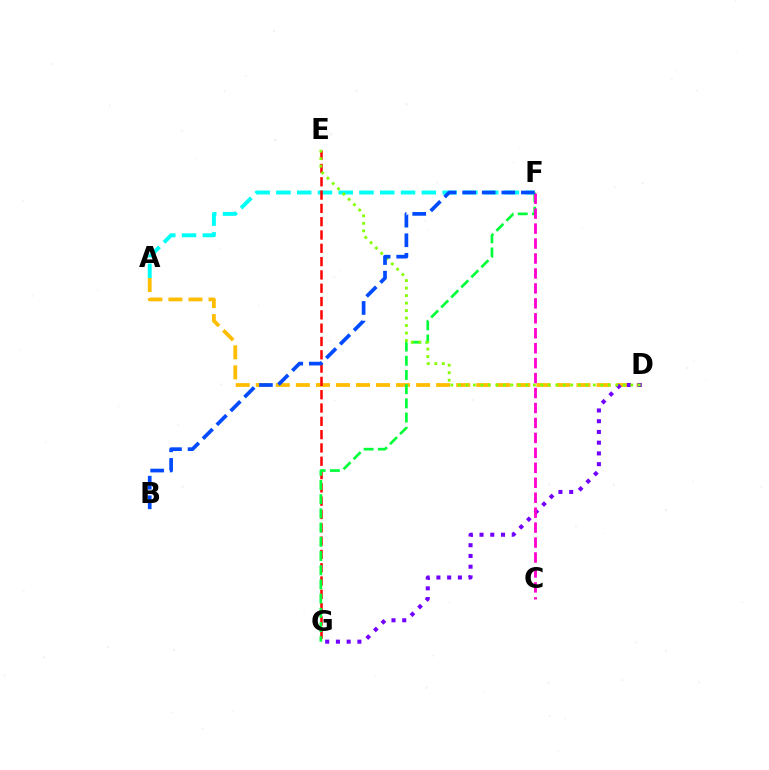{('A', 'D'): [{'color': '#ffbd00', 'line_style': 'dashed', 'thickness': 2.72}], ('A', 'F'): [{'color': '#00fff6', 'line_style': 'dashed', 'thickness': 2.82}], ('E', 'G'): [{'color': '#ff0000', 'line_style': 'dashed', 'thickness': 1.81}], ('F', 'G'): [{'color': '#00ff39', 'line_style': 'dashed', 'thickness': 1.93}], ('D', 'G'): [{'color': '#7200ff', 'line_style': 'dotted', 'thickness': 2.92}], ('C', 'F'): [{'color': '#ff00cf', 'line_style': 'dashed', 'thickness': 2.03}], ('D', 'E'): [{'color': '#84ff00', 'line_style': 'dotted', 'thickness': 2.04}], ('B', 'F'): [{'color': '#004bff', 'line_style': 'dashed', 'thickness': 2.66}]}